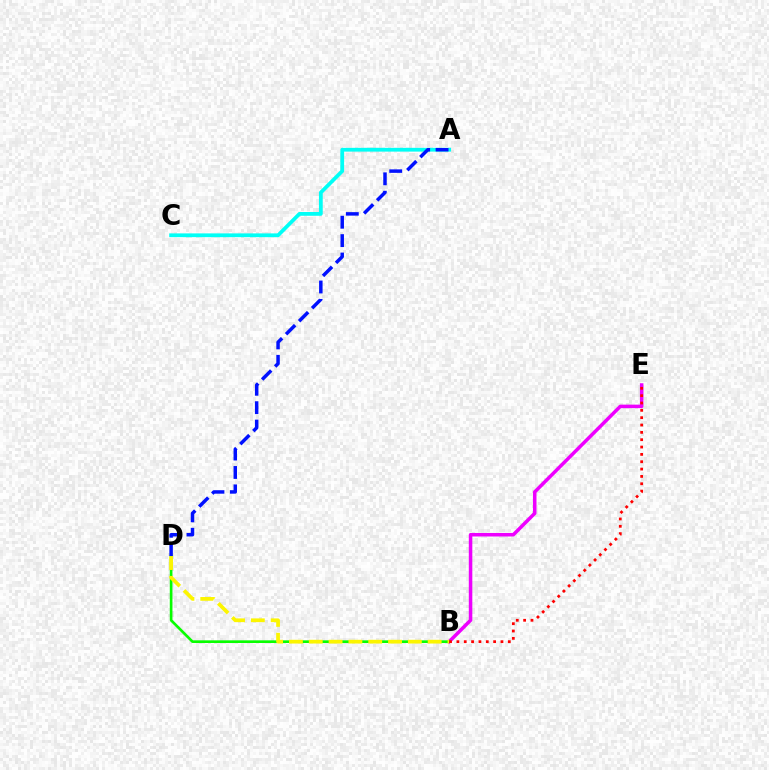{('A', 'C'): [{'color': '#00fff6', 'line_style': 'solid', 'thickness': 2.72}], ('B', 'E'): [{'color': '#ee00ff', 'line_style': 'solid', 'thickness': 2.53}, {'color': '#ff0000', 'line_style': 'dotted', 'thickness': 2.0}], ('B', 'D'): [{'color': '#08ff00', 'line_style': 'solid', 'thickness': 1.92}, {'color': '#fcf500', 'line_style': 'dashed', 'thickness': 2.69}], ('A', 'D'): [{'color': '#0010ff', 'line_style': 'dashed', 'thickness': 2.5}]}